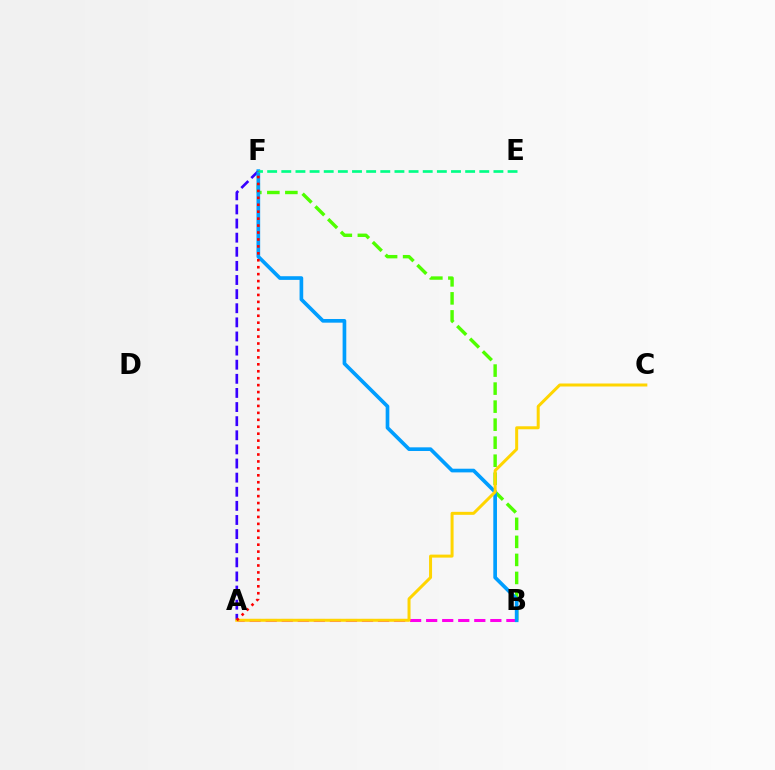{('B', 'F'): [{'color': '#4fff00', 'line_style': 'dashed', 'thickness': 2.45}, {'color': '#009eff', 'line_style': 'solid', 'thickness': 2.64}], ('A', 'F'): [{'color': '#3700ff', 'line_style': 'dashed', 'thickness': 1.92}, {'color': '#ff0000', 'line_style': 'dotted', 'thickness': 1.88}], ('A', 'B'): [{'color': '#ff00ed', 'line_style': 'dashed', 'thickness': 2.18}], ('E', 'F'): [{'color': '#00ff86', 'line_style': 'dashed', 'thickness': 1.92}], ('A', 'C'): [{'color': '#ffd500', 'line_style': 'solid', 'thickness': 2.16}]}